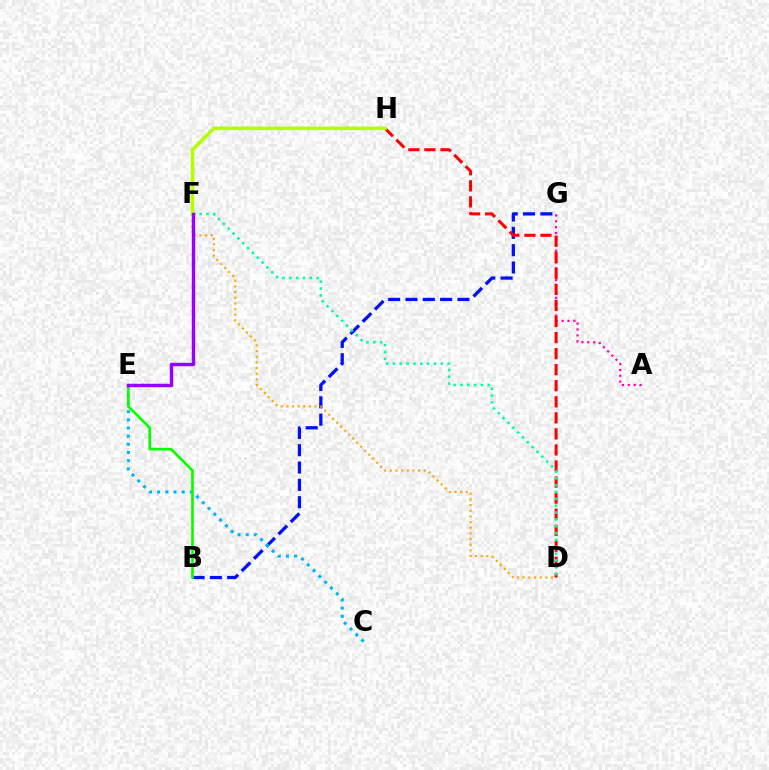{('A', 'G'): [{'color': '#ff00bd', 'line_style': 'dotted', 'thickness': 1.6}], ('B', 'G'): [{'color': '#0010ff', 'line_style': 'dashed', 'thickness': 2.35}], ('C', 'E'): [{'color': '#00b5ff', 'line_style': 'dotted', 'thickness': 2.22}], ('D', 'H'): [{'color': '#ff0000', 'line_style': 'dashed', 'thickness': 2.18}], ('D', 'F'): [{'color': '#ffa500', 'line_style': 'dotted', 'thickness': 1.54}, {'color': '#00ff9d', 'line_style': 'dotted', 'thickness': 1.86}], ('B', 'E'): [{'color': '#08ff00', 'line_style': 'solid', 'thickness': 1.93}], ('F', 'H'): [{'color': '#b3ff00', 'line_style': 'solid', 'thickness': 2.58}], ('E', 'F'): [{'color': '#9b00ff', 'line_style': 'solid', 'thickness': 2.48}]}